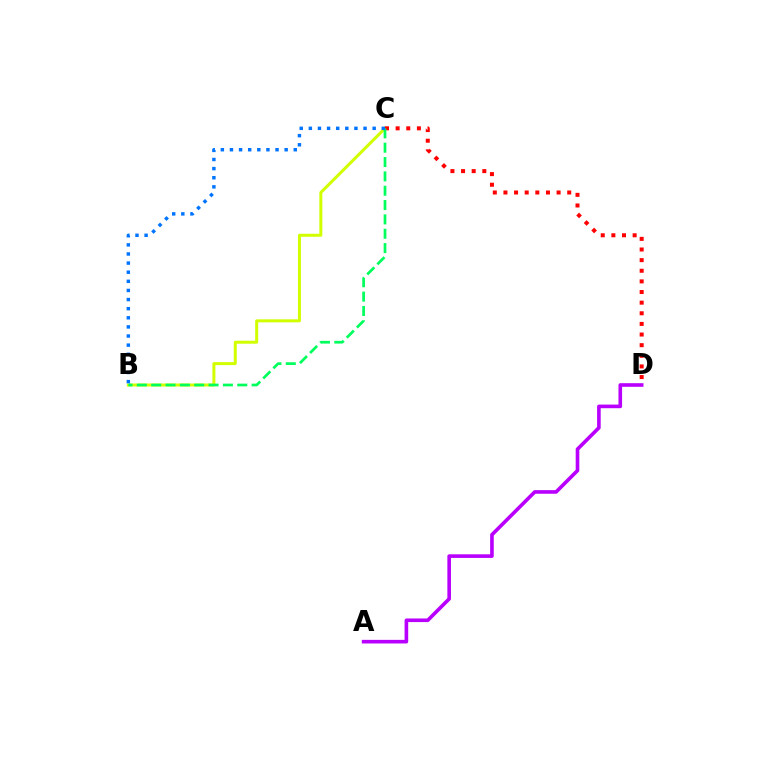{('A', 'D'): [{'color': '#b900ff', 'line_style': 'solid', 'thickness': 2.6}], ('B', 'C'): [{'color': '#d1ff00', 'line_style': 'solid', 'thickness': 2.16}, {'color': '#00ff5c', 'line_style': 'dashed', 'thickness': 1.95}, {'color': '#0074ff', 'line_style': 'dotted', 'thickness': 2.48}], ('C', 'D'): [{'color': '#ff0000', 'line_style': 'dotted', 'thickness': 2.89}]}